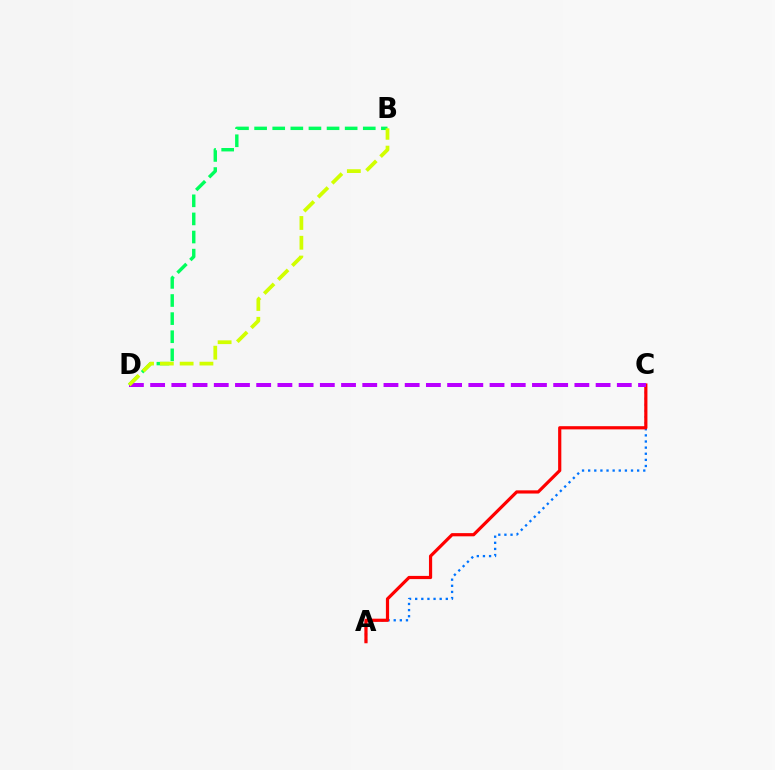{('A', 'C'): [{'color': '#0074ff', 'line_style': 'dotted', 'thickness': 1.66}, {'color': '#ff0000', 'line_style': 'solid', 'thickness': 2.3}], ('B', 'D'): [{'color': '#00ff5c', 'line_style': 'dashed', 'thickness': 2.46}, {'color': '#d1ff00', 'line_style': 'dashed', 'thickness': 2.69}], ('C', 'D'): [{'color': '#b900ff', 'line_style': 'dashed', 'thickness': 2.88}]}